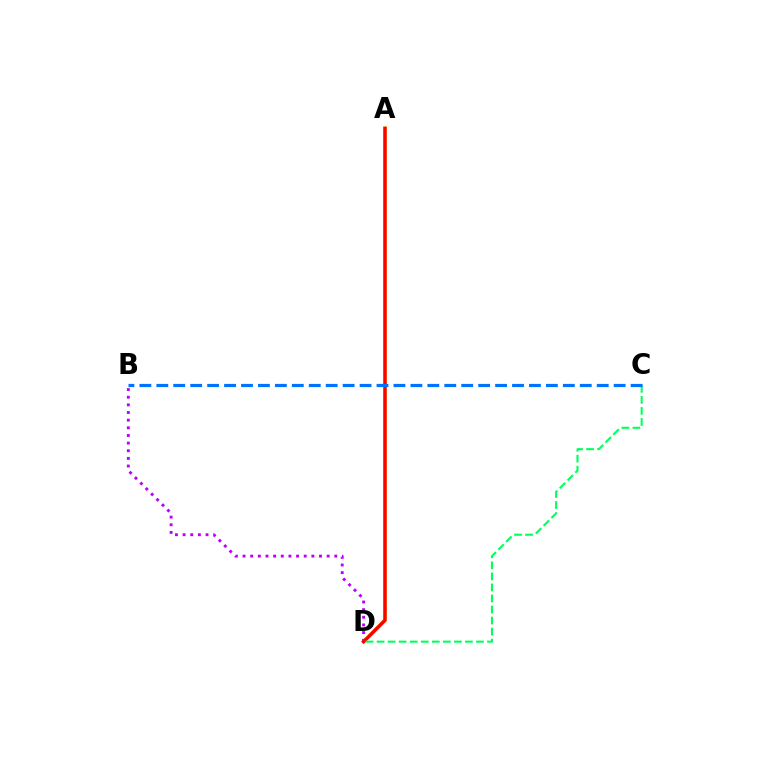{('A', 'D'): [{'color': '#d1ff00', 'line_style': 'solid', 'thickness': 2.5}, {'color': '#ff0000', 'line_style': 'solid', 'thickness': 2.5}], ('B', 'D'): [{'color': '#b900ff', 'line_style': 'dotted', 'thickness': 2.08}], ('C', 'D'): [{'color': '#00ff5c', 'line_style': 'dashed', 'thickness': 1.5}], ('B', 'C'): [{'color': '#0074ff', 'line_style': 'dashed', 'thickness': 2.3}]}